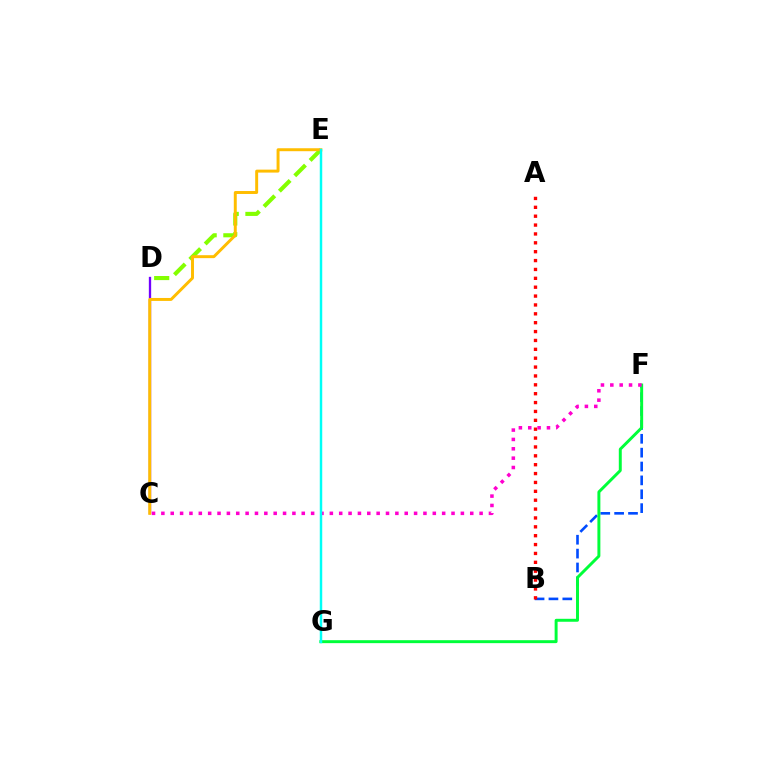{('D', 'E'): [{'color': '#84ff00', 'line_style': 'dashed', 'thickness': 2.95}], ('B', 'F'): [{'color': '#004bff', 'line_style': 'dashed', 'thickness': 1.88}], ('C', 'D'): [{'color': '#7200ff', 'line_style': 'solid', 'thickness': 1.67}], ('C', 'E'): [{'color': '#ffbd00', 'line_style': 'solid', 'thickness': 2.13}], ('F', 'G'): [{'color': '#00ff39', 'line_style': 'solid', 'thickness': 2.13}], ('A', 'B'): [{'color': '#ff0000', 'line_style': 'dotted', 'thickness': 2.41}], ('C', 'F'): [{'color': '#ff00cf', 'line_style': 'dotted', 'thickness': 2.54}], ('E', 'G'): [{'color': '#00fff6', 'line_style': 'solid', 'thickness': 1.77}]}